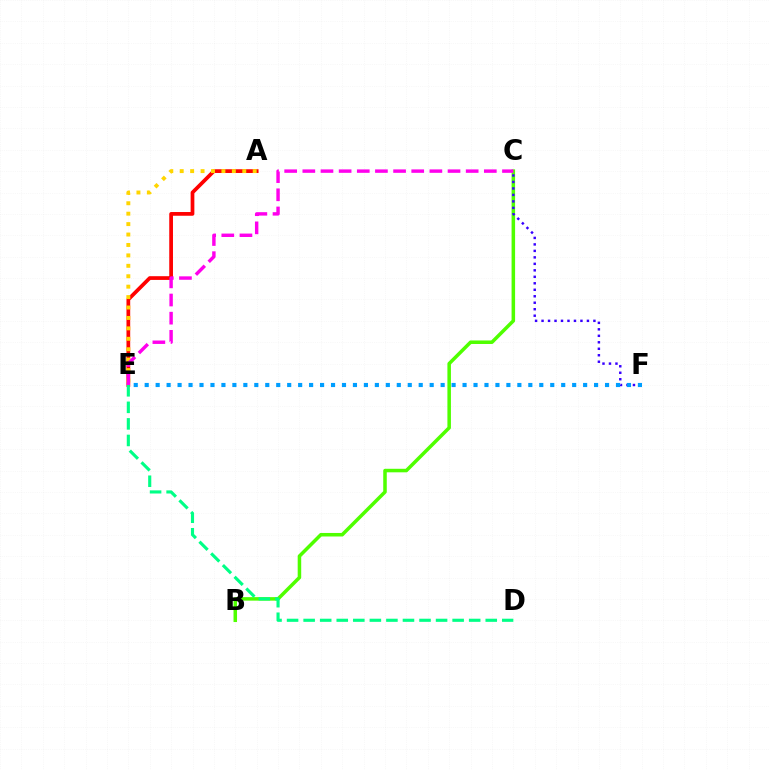{('B', 'C'): [{'color': '#4fff00', 'line_style': 'solid', 'thickness': 2.54}], ('A', 'E'): [{'color': '#ff0000', 'line_style': 'solid', 'thickness': 2.68}, {'color': '#ffd500', 'line_style': 'dotted', 'thickness': 2.83}], ('C', 'F'): [{'color': '#3700ff', 'line_style': 'dotted', 'thickness': 1.76}], ('E', 'F'): [{'color': '#009eff', 'line_style': 'dotted', 'thickness': 2.98}], ('D', 'E'): [{'color': '#00ff86', 'line_style': 'dashed', 'thickness': 2.25}], ('C', 'E'): [{'color': '#ff00ed', 'line_style': 'dashed', 'thickness': 2.47}]}